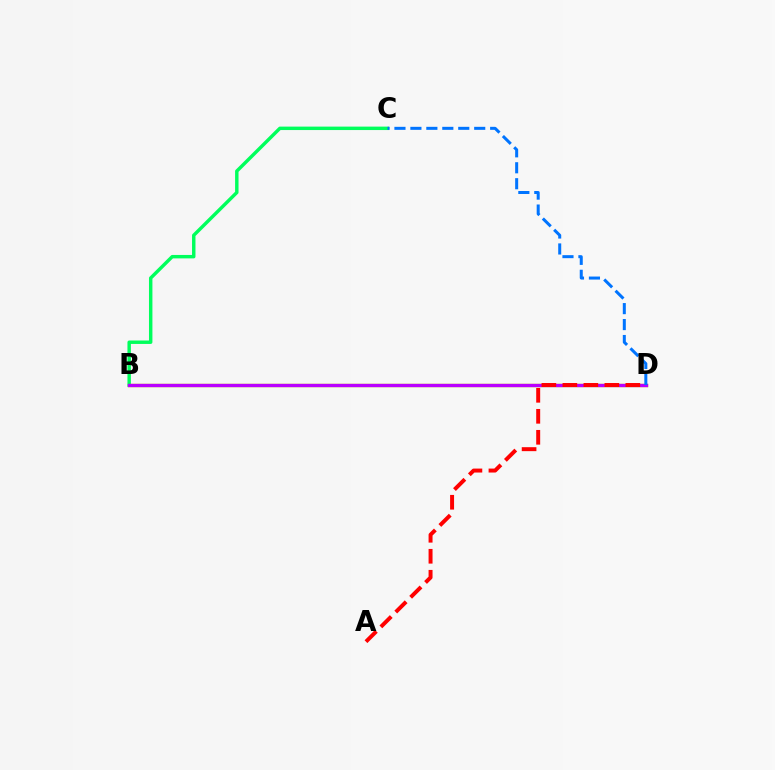{('B', 'D'): [{'color': '#d1ff00', 'line_style': 'solid', 'thickness': 2.47}, {'color': '#b900ff', 'line_style': 'solid', 'thickness': 2.42}], ('B', 'C'): [{'color': '#00ff5c', 'line_style': 'solid', 'thickness': 2.48}], ('A', 'D'): [{'color': '#ff0000', 'line_style': 'dashed', 'thickness': 2.85}], ('C', 'D'): [{'color': '#0074ff', 'line_style': 'dashed', 'thickness': 2.17}]}